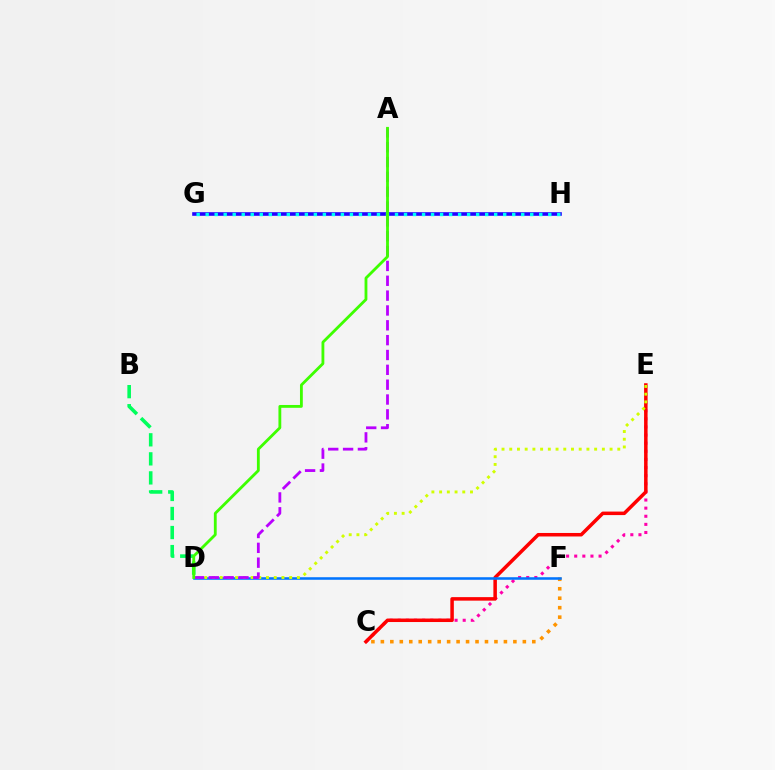{('C', 'F'): [{'color': '#ff9400', 'line_style': 'dotted', 'thickness': 2.57}], ('C', 'E'): [{'color': '#ff00ac', 'line_style': 'dotted', 'thickness': 2.21}, {'color': '#ff0000', 'line_style': 'solid', 'thickness': 2.53}], ('G', 'H'): [{'color': '#2500ff', 'line_style': 'solid', 'thickness': 2.6}, {'color': '#00fff6', 'line_style': 'dotted', 'thickness': 2.45}], ('D', 'F'): [{'color': '#0074ff', 'line_style': 'solid', 'thickness': 1.83}], ('B', 'D'): [{'color': '#00ff5c', 'line_style': 'dashed', 'thickness': 2.59}], ('D', 'E'): [{'color': '#d1ff00', 'line_style': 'dotted', 'thickness': 2.1}], ('A', 'D'): [{'color': '#b900ff', 'line_style': 'dashed', 'thickness': 2.02}, {'color': '#3dff00', 'line_style': 'solid', 'thickness': 2.03}]}